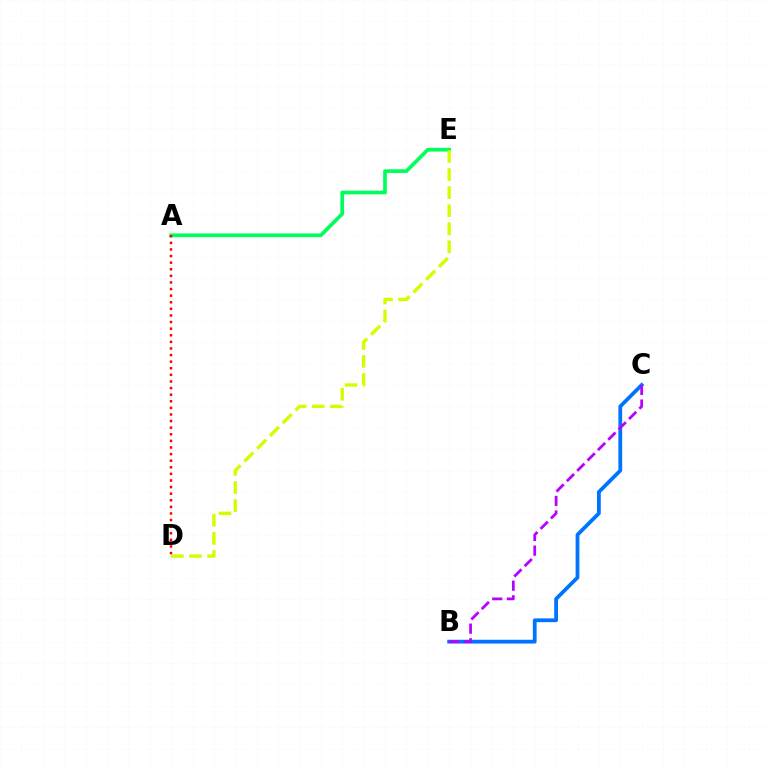{('B', 'C'): [{'color': '#0074ff', 'line_style': 'solid', 'thickness': 2.72}, {'color': '#b900ff', 'line_style': 'dashed', 'thickness': 1.99}], ('A', 'E'): [{'color': '#00ff5c', 'line_style': 'solid', 'thickness': 2.66}], ('D', 'E'): [{'color': '#d1ff00', 'line_style': 'dashed', 'thickness': 2.45}], ('A', 'D'): [{'color': '#ff0000', 'line_style': 'dotted', 'thickness': 1.79}]}